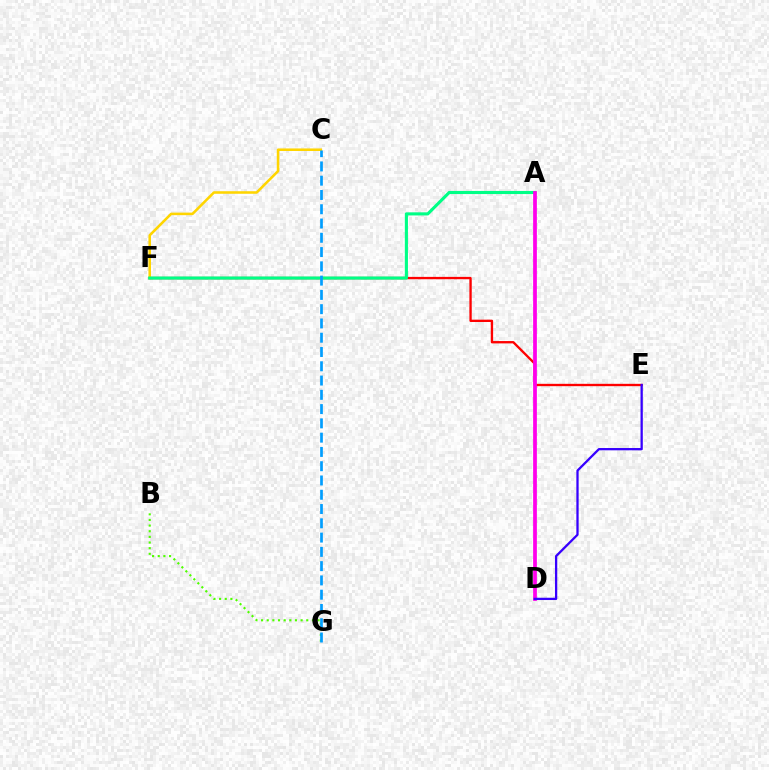{('E', 'F'): [{'color': '#ff0000', 'line_style': 'solid', 'thickness': 1.69}], ('C', 'F'): [{'color': '#ffd500', 'line_style': 'solid', 'thickness': 1.84}], ('A', 'F'): [{'color': '#00ff86', 'line_style': 'solid', 'thickness': 2.24}], ('A', 'D'): [{'color': '#ff00ed', 'line_style': 'solid', 'thickness': 2.69}], ('D', 'E'): [{'color': '#3700ff', 'line_style': 'solid', 'thickness': 1.64}], ('B', 'G'): [{'color': '#4fff00', 'line_style': 'dotted', 'thickness': 1.53}], ('C', 'G'): [{'color': '#009eff', 'line_style': 'dashed', 'thickness': 1.94}]}